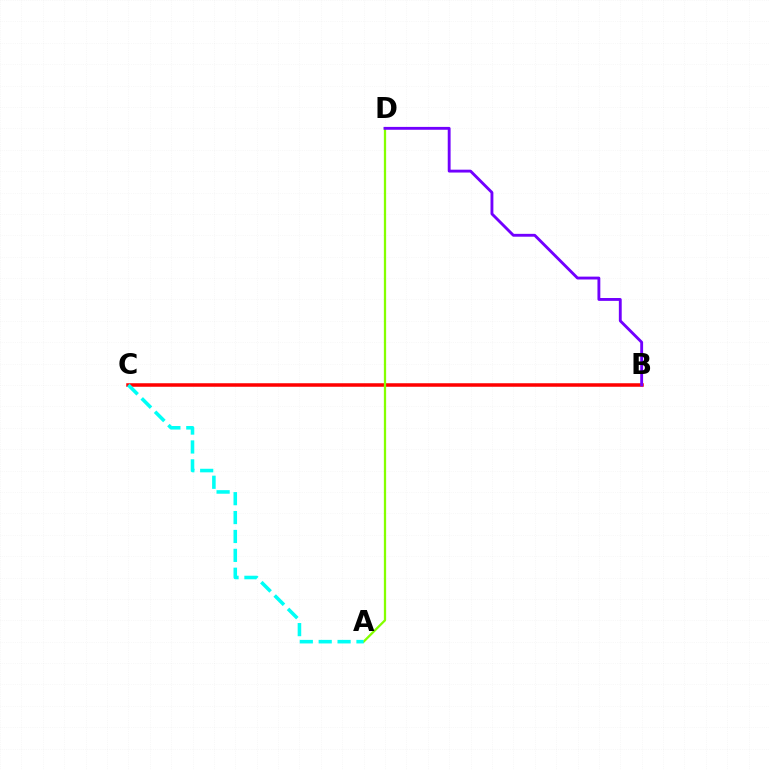{('B', 'C'): [{'color': '#ff0000', 'line_style': 'solid', 'thickness': 2.53}], ('A', 'D'): [{'color': '#84ff00', 'line_style': 'solid', 'thickness': 1.64}], ('B', 'D'): [{'color': '#7200ff', 'line_style': 'solid', 'thickness': 2.06}], ('A', 'C'): [{'color': '#00fff6', 'line_style': 'dashed', 'thickness': 2.57}]}